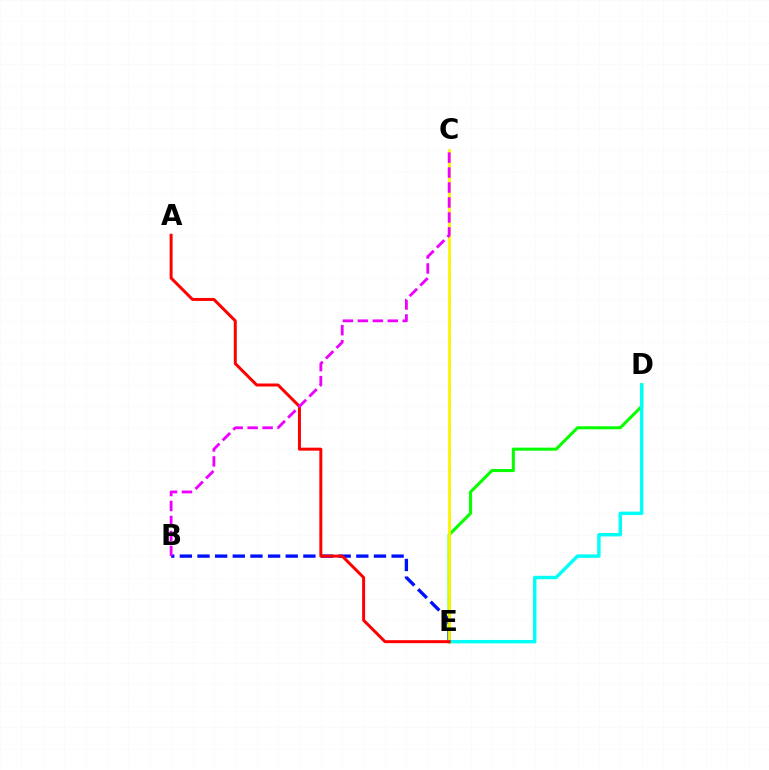{('D', 'E'): [{'color': '#08ff00', 'line_style': 'solid', 'thickness': 2.21}, {'color': '#00fff6', 'line_style': 'solid', 'thickness': 2.46}], ('B', 'E'): [{'color': '#0010ff', 'line_style': 'dashed', 'thickness': 2.4}], ('C', 'E'): [{'color': '#fcf500', 'line_style': 'solid', 'thickness': 2.02}], ('A', 'E'): [{'color': '#ff0000', 'line_style': 'solid', 'thickness': 2.15}], ('B', 'C'): [{'color': '#ee00ff', 'line_style': 'dashed', 'thickness': 2.03}]}